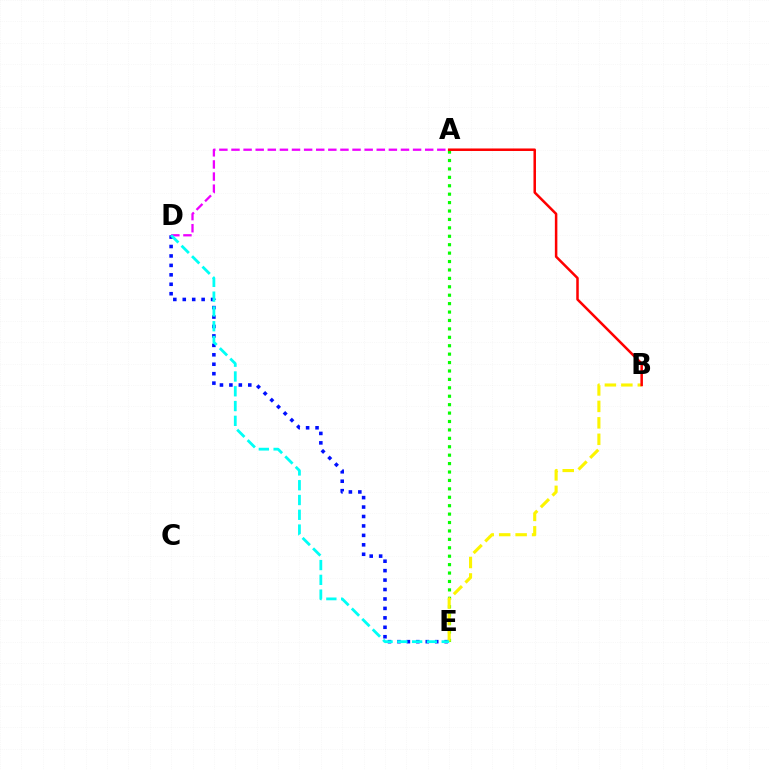{('A', 'E'): [{'color': '#08ff00', 'line_style': 'dotted', 'thickness': 2.29}], ('D', 'E'): [{'color': '#0010ff', 'line_style': 'dotted', 'thickness': 2.57}, {'color': '#00fff6', 'line_style': 'dashed', 'thickness': 2.01}], ('B', 'E'): [{'color': '#fcf500', 'line_style': 'dashed', 'thickness': 2.24}], ('A', 'D'): [{'color': '#ee00ff', 'line_style': 'dashed', 'thickness': 1.64}], ('A', 'B'): [{'color': '#ff0000', 'line_style': 'solid', 'thickness': 1.81}]}